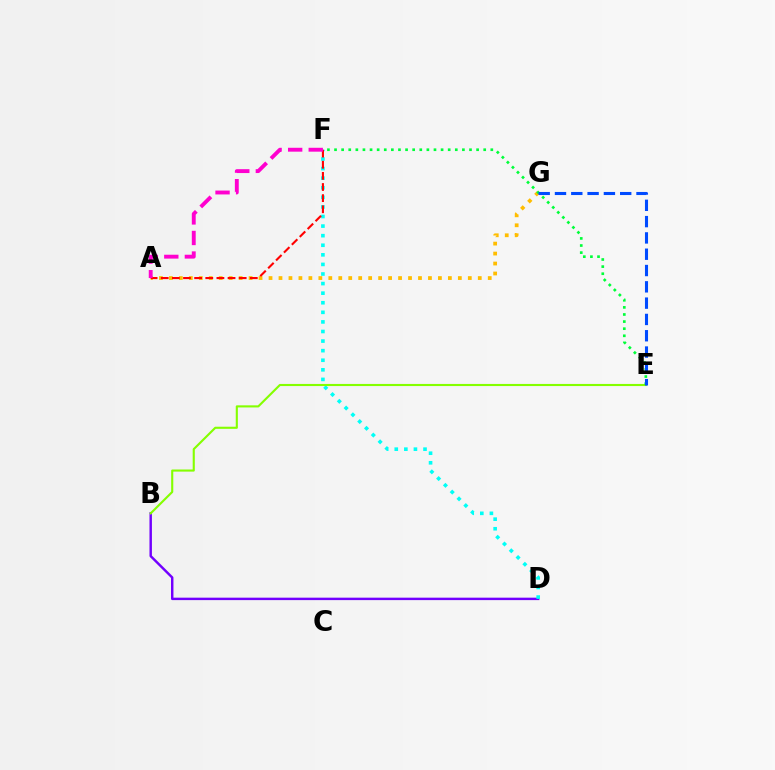{('B', 'D'): [{'color': '#7200ff', 'line_style': 'solid', 'thickness': 1.76}], ('D', 'F'): [{'color': '#00fff6', 'line_style': 'dotted', 'thickness': 2.6}], ('B', 'E'): [{'color': '#84ff00', 'line_style': 'solid', 'thickness': 1.52}], ('A', 'G'): [{'color': '#ffbd00', 'line_style': 'dotted', 'thickness': 2.71}], ('E', 'F'): [{'color': '#00ff39', 'line_style': 'dotted', 'thickness': 1.93}], ('E', 'G'): [{'color': '#004bff', 'line_style': 'dashed', 'thickness': 2.21}], ('A', 'F'): [{'color': '#ff0000', 'line_style': 'dashed', 'thickness': 1.51}, {'color': '#ff00cf', 'line_style': 'dashed', 'thickness': 2.79}]}